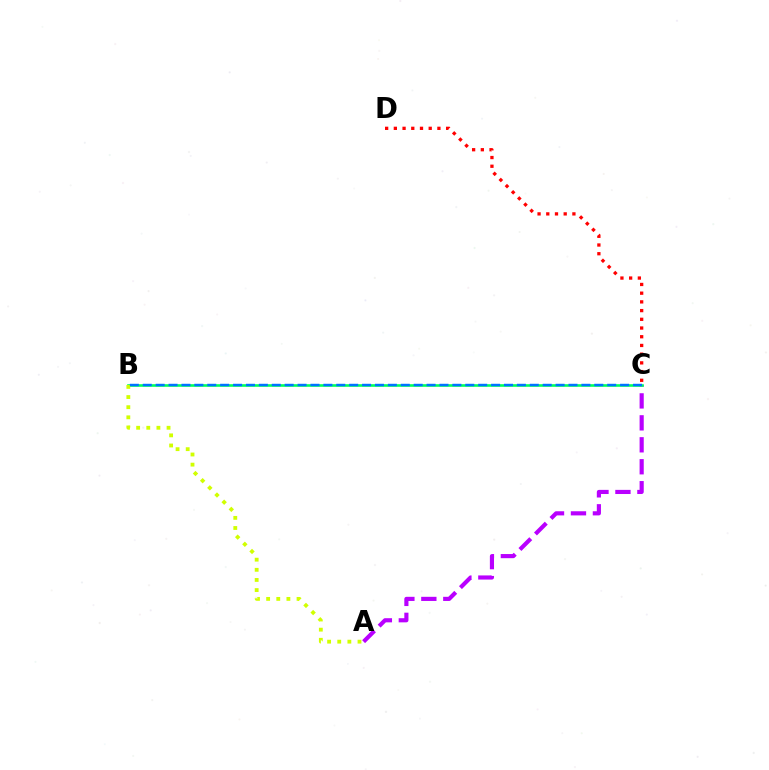{('C', 'D'): [{'color': '#ff0000', 'line_style': 'dotted', 'thickness': 2.37}], ('A', 'C'): [{'color': '#b900ff', 'line_style': 'dashed', 'thickness': 2.98}], ('B', 'C'): [{'color': '#00ff5c', 'line_style': 'solid', 'thickness': 1.89}, {'color': '#0074ff', 'line_style': 'dashed', 'thickness': 1.75}], ('A', 'B'): [{'color': '#d1ff00', 'line_style': 'dotted', 'thickness': 2.75}]}